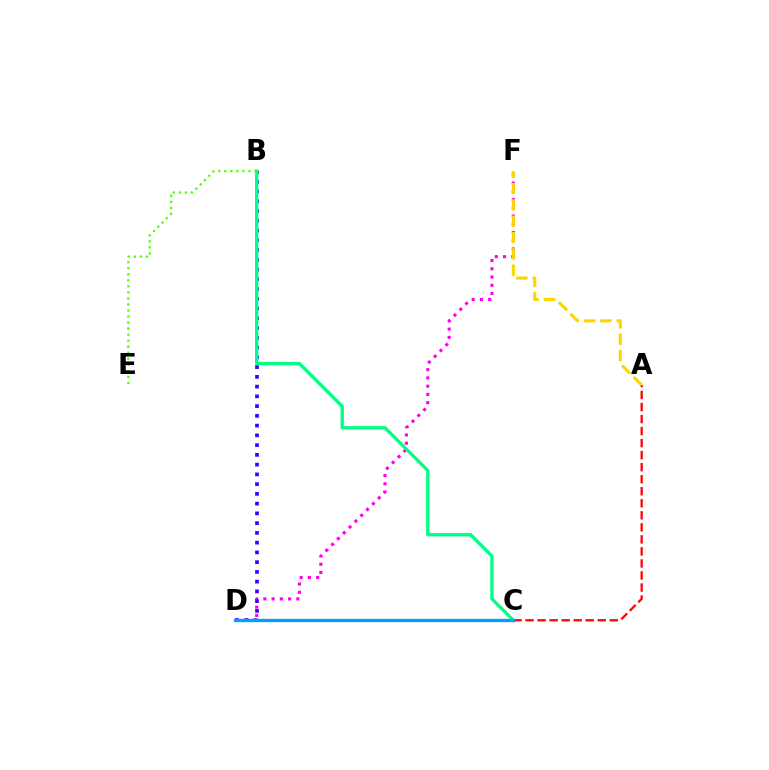{('D', 'F'): [{'color': '#ff00ed', 'line_style': 'dotted', 'thickness': 2.24}], ('B', 'D'): [{'color': '#3700ff', 'line_style': 'dotted', 'thickness': 2.65}], ('B', 'C'): [{'color': '#00ff86', 'line_style': 'solid', 'thickness': 2.39}], ('A', 'C'): [{'color': '#ff0000', 'line_style': 'dashed', 'thickness': 1.63}], ('B', 'E'): [{'color': '#4fff00', 'line_style': 'dotted', 'thickness': 1.64}], ('A', 'F'): [{'color': '#ffd500', 'line_style': 'dashed', 'thickness': 2.22}], ('C', 'D'): [{'color': '#009eff', 'line_style': 'solid', 'thickness': 2.39}]}